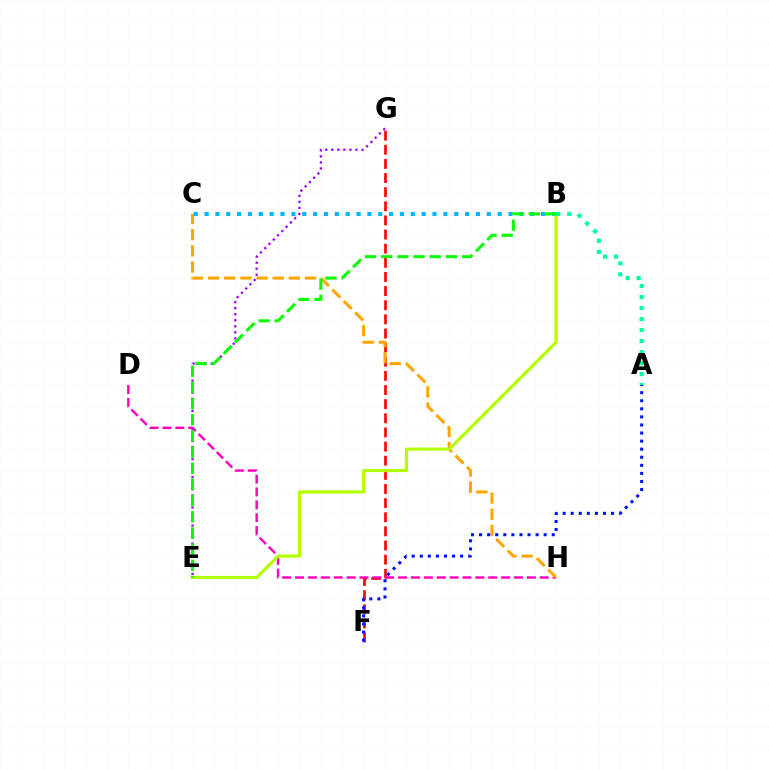{('F', 'G'): [{'color': '#ff0000', 'line_style': 'dashed', 'thickness': 1.92}], ('D', 'H'): [{'color': '#ff00bd', 'line_style': 'dashed', 'thickness': 1.75}], ('C', 'H'): [{'color': '#ffa500', 'line_style': 'dashed', 'thickness': 2.19}], ('B', 'C'): [{'color': '#00b5ff', 'line_style': 'dotted', 'thickness': 2.95}], ('A', 'F'): [{'color': '#0010ff', 'line_style': 'dotted', 'thickness': 2.19}], ('B', 'E'): [{'color': '#b3ff00', 'line_style': 'solid', 'thickness': 2.3}, {'color': '#08ff00', 'line_style': 'dashed', 'thickness': 2.2}], ('E', 'G'): [{'color': '#9b00ff', 'line_style': 'dotted', 'thickness': 1.64}], ('A', 'B'): [{'color': '#00ff9d', 'line_style': 'dotted', 'thickness': 2.99}]}